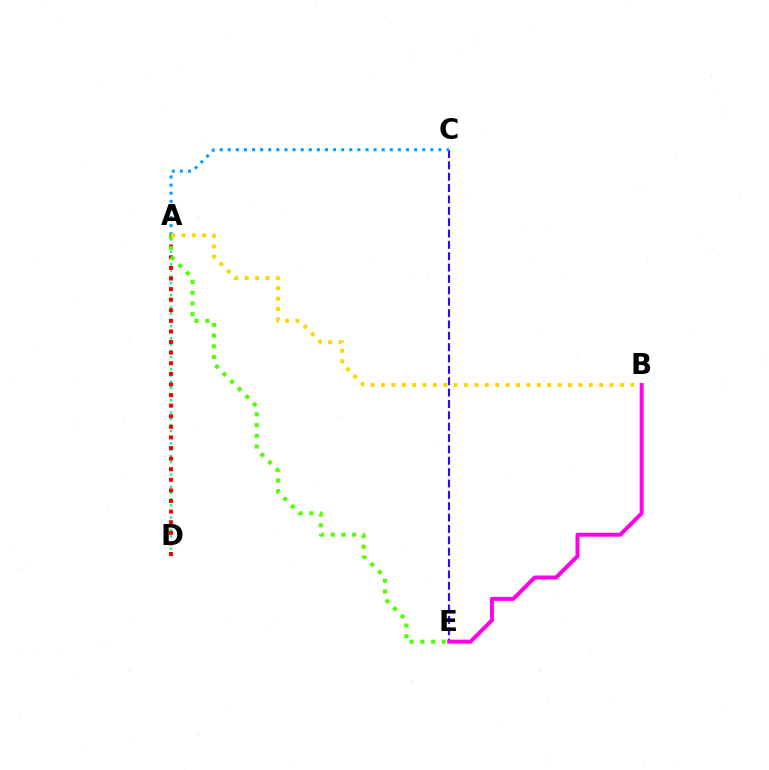{('A', 'D'): [{'color': '#00ff86', 'line_style': 'dotted', 'thickness': 1.68}, {'color': '#ff0000', 'line_style': 'dotted', 'thickness': 2.88}], ('C', 'E'): [{'color': '#3700ff', 'line_style': 'dashed', 'thickness': 1.54}], ('A', 'C'): [{'color': '#009eff', 'line_style': 'dotted', 'thickness': 2.2}], ('A', 'E'): [{'color': '#4fff00', 'line_style': 'dotted', 'thickness': 2.91}], ('A', 'B'): [{'color': '#ffd500', 'line_style': 'dotted', 'thickness': 2.82}], ('B', 'E'): [{'color': '#ff00ed', 'line_style': 'solid', 'thickness': 2.86}]}